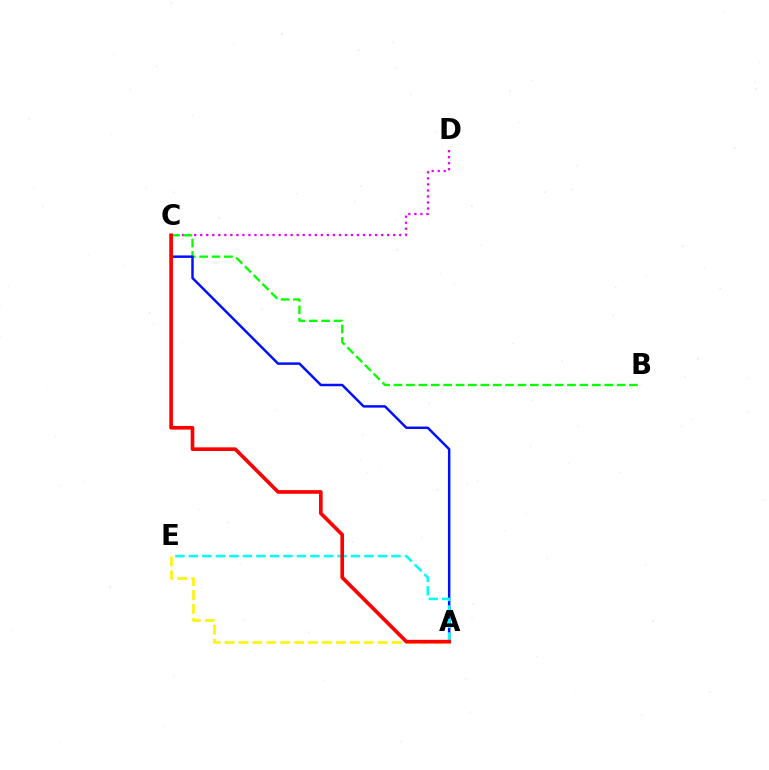{('C', 'D'): [{'color': '#ee00ff', 'line_style': 'dotted', 'thickness': 1.64}], ('B', 'C'): [{'color': '#08ff00', 'line_style': 'dashed', 'thickness': 1.68}], ('A', 'C'): [{'color': '#0010ff', 'line_style': 'solid', 'thickness': 1.78}, {'color': '#ff0000', 'line_style': 'solid', 'thickness': 2.63}], ('A', 'E'): [{'color': '#00fff6', 'line_style': 'dashed', 'thickness': 1.83}, {'color': '#fcf500', 'line_style': 'dashed', 'thickness': 1.89}]}